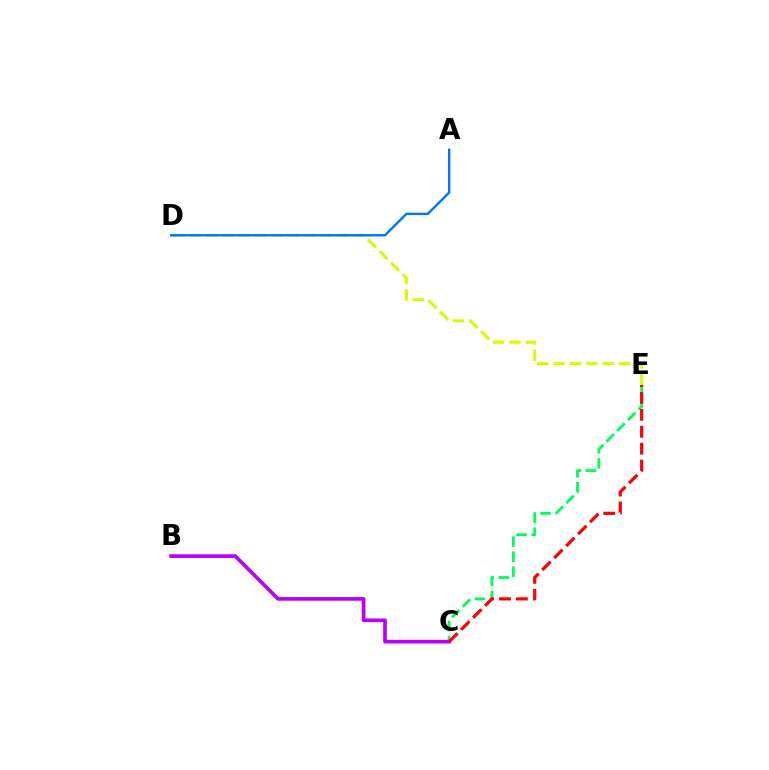{('C', 'E'): [{'color': '#00ff5c', 'line_style': 'dashed', 'thickness': 2.06}, {'color': '#ff0000', 'line_style': 'dashed', 'thickness': 2.3}], ('B', 'C'): [{'color': '#b900ff', 'line_style': 'solid', 'thickness': 2.64}], ('D', 'E'): [{'color': '#d1ff00', 'line_style': 'dashed', 'thickness': 2.22}], ('A', 'D'): [{'color': '#0074ff', 'line_style': 'solid', 'thickness': 1.71}]}